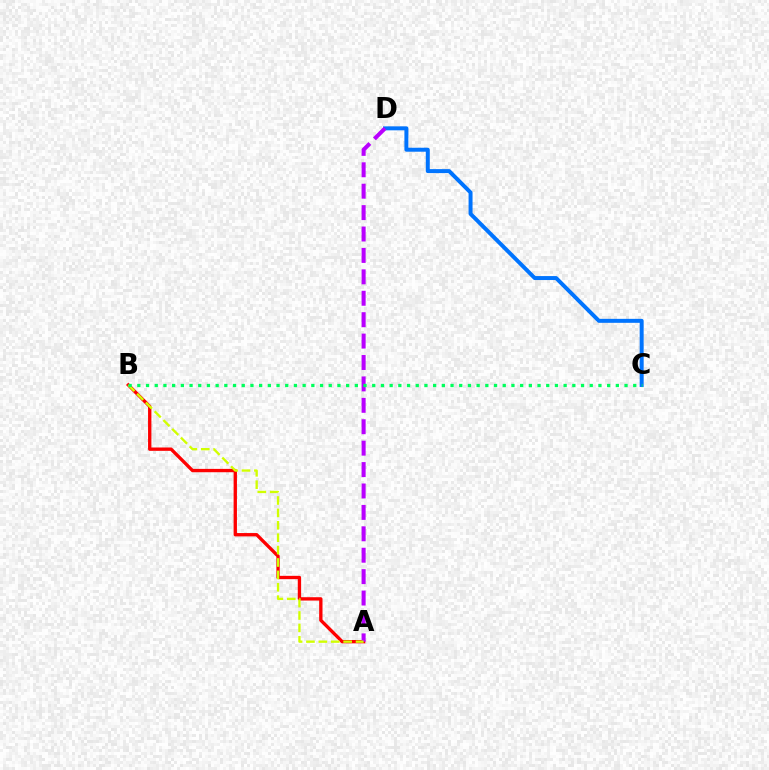{('A', 'B'): [{'color': '#ff0000', 'line_style': 'solid', 'thickness': 2.4}, {'color': '#d1ff00', 'line_style': 'dashed', 'thickness': 1.68}], ('C', 'D'): [{'color': '#0074ff', 'line_style': 'solid', 'thickness': 2.86}], ('A', 'D'): [{'color': '#b900ff', 'line_style': 'dashed', 'thickness': 2.91}], ('B', 'C'): [{'color': '#00ff5c', 'line_style': 'dotted', 'thickness': 2.36}]}